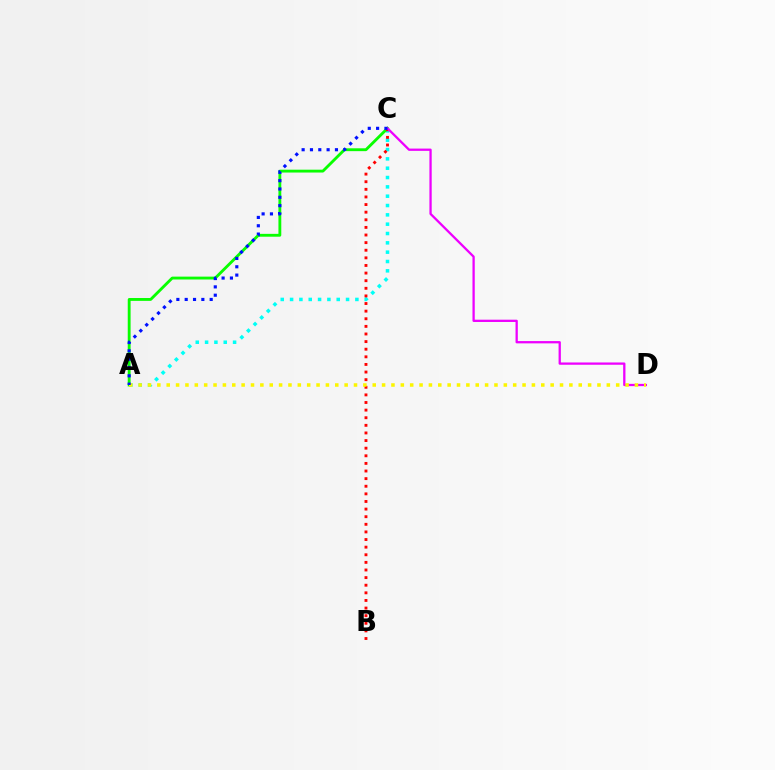{('A', 'C'): [{'color': '#00fff6', 'line_style': 'dotted', 'thickness': 2.53}, {'color': '#08ff00', 'line_style': 'solid', 'thickness': 2.05}, {'color': '#0010ff', 'line_style': 'dotted', 'thickness': 2.26}], ('B', 'C'): [{'color': '#ff0000', 'line_style': 'dotted', 'thickness': 2.07}], ('C', 'D'): [{'color': '#ee00ff', 'line_style': 'solid', 'thickness': 1.65}], ('A', 'D'): [{'color': '#fcf500', 'line_style': 'dotted', 'thickness': 2.54}]}